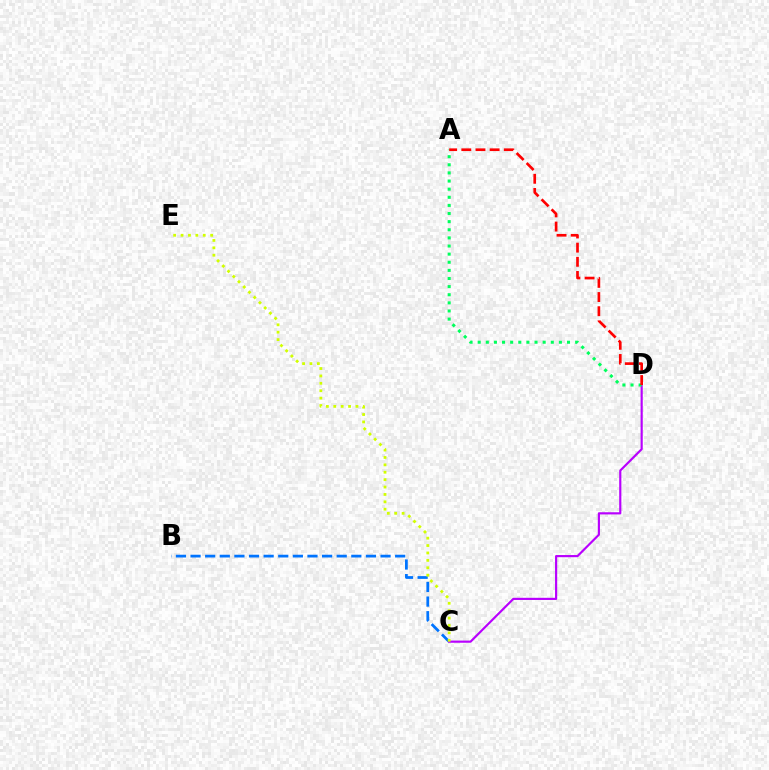{('B', 'C'): [{'color': '#0074ff', 'line_style': 'dashed', 'thickness': 1.99}], ('C', 'D'): [{'color': '#b900ff', 'line_style': 'solid', 'thickness': 1.56}], ('A', 'D'): [{'color': '#00ff5c', 'line_style': 'dotted', 'thickness': 2.21}, {'color': '#ff0000', 'line_style': 'dashed', 'thickness': 1.92}], ('C', 'E'): [{'color': '#d1ff00', 'line_style': 'dotted', 'thickness': 2.01}]}